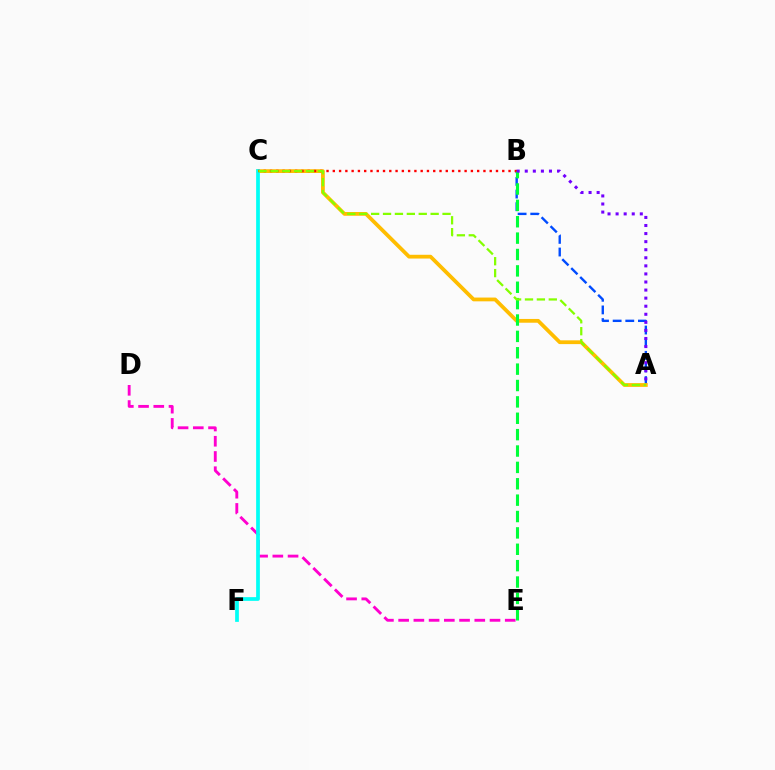{('A', 'B'): [{'color': '#004bff', 'line_style': 'dashed', 'thickness': 1.72}, {'color': '#7200ff', 'line_style': 'dotted', 'thickness': 2.19}], ('D', 'E'): [{'color': '#ff00cf', 'line_style': 'dashed', 'thickness': 2.07}], ('A', 'C'): [{'color': '#ffbd00', 'line_style': 'solid', 'thickness': 2.72}, {'color': '#84ff00', 'line_style': 'dashed', 'thickness': 1.62}], ('C', 'F'): [{'color': '#00fff6', 'line_style': 'solid', 'thickness': 2.68}], ('B', 'C'): [{'color': '#ff0000', 'line_style': 'dotted', 'thickness': 1.71}], ('B', 'E'): [{'color': '#00ff39', 'line_style': 'dashed', 'thickness': 2.22}]}